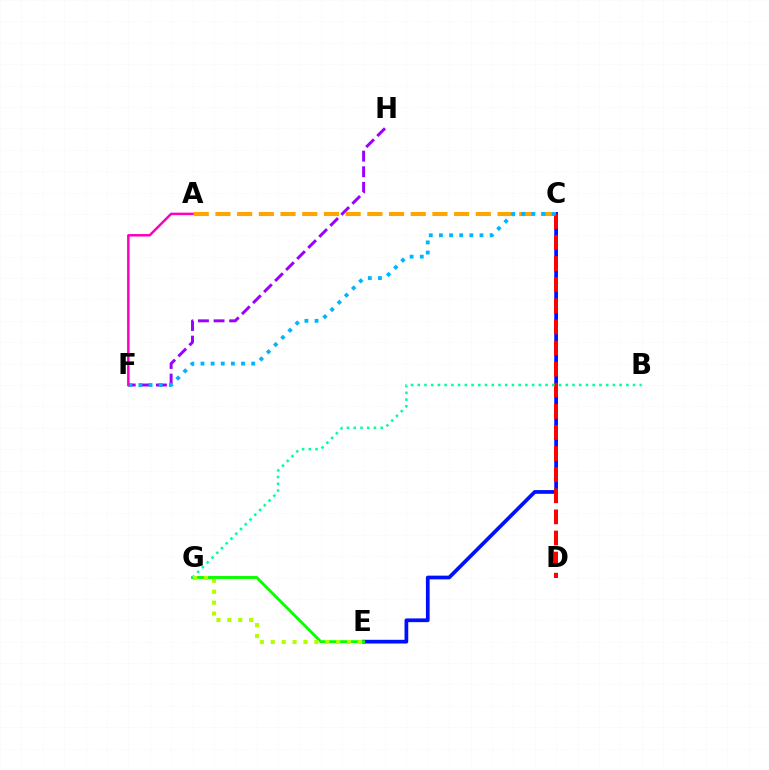{('C', 'E'): [{'color': '#0010ff', 'line_style': 'solid', 'thickness': 2.68}], ('E', 'G'): [{'color': '#08ff00', 'line_style': 'solid', 'thickness': 2.09}, {'color': '#b3ff00', 'line_style': 'dotted', 'thickness': 2.96}], ('F', 'H'): [{'color': '#9b00ff', 'line_style': 'dashed', 'thickness': 2.12}], ('A', 'C'): [{'color': '#ffa500', 'line_style': 'dashed', 'thickness': 2.95}], ('C', 'D'): [{'color': '#ff0000', 'line_style': 'dashed', 'thickness': 2.87}], ('B', 'G'): [{'color': '#00ff9d', 'line_style': 'dotted', 'thickness': 1.83}], ('C', 'F'): [{'color': '#00b5ff', 'line_style': 'dotted', 'thickness': 2.75}], ('A', 'F'): [{'color': '#ff00bd', 'line_style': 'solid', 'thickness': 1.8}]}